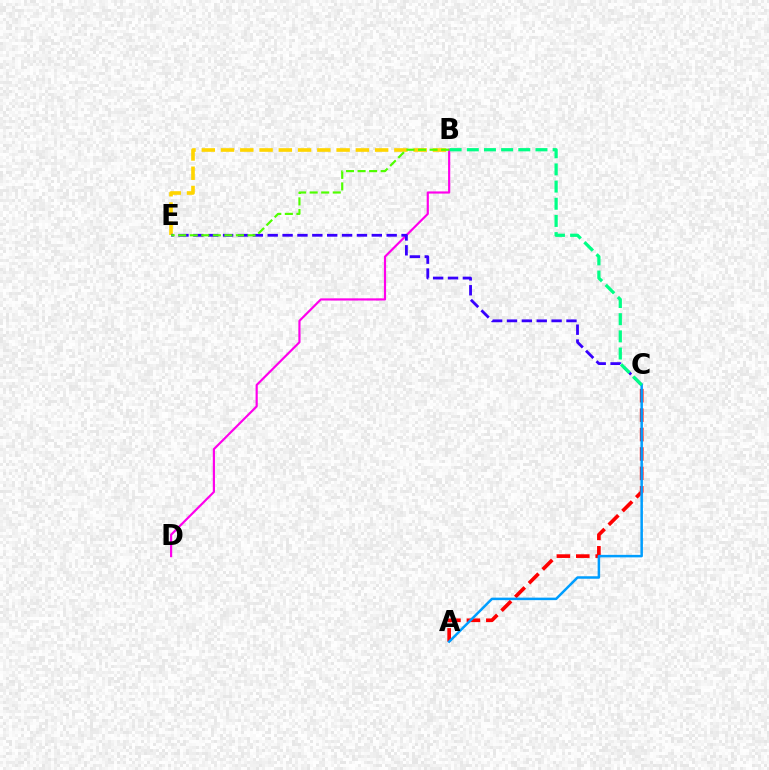{('A', 'C'): [{'color': '#ff0000', 'line_style': 'dashed', 'thickness': 2.64}, {'color': '#009eff', 'line_style': 'solid', 'thickness': 1.8}], ('B', 'E'): [{'color': '#ffd500', 'line_style': 'dashed', 'thickness': 2.62}, {'color': '#4fff00', 'line_style': 'dashed', 'thickness': 1.57}], ('B', 'D'): [{'color': '#ff00ed', 'line_style': 'solid', 'thickness': 1.57}], ('C', 'E'): [{'color': '#3700ff', 'line_style': 'dashed', 'thickness': 2.02}], ('B', 'C'): [{'color': '#00ff86', 'line_style': 'dashed', 'thickness': 2.33}]}